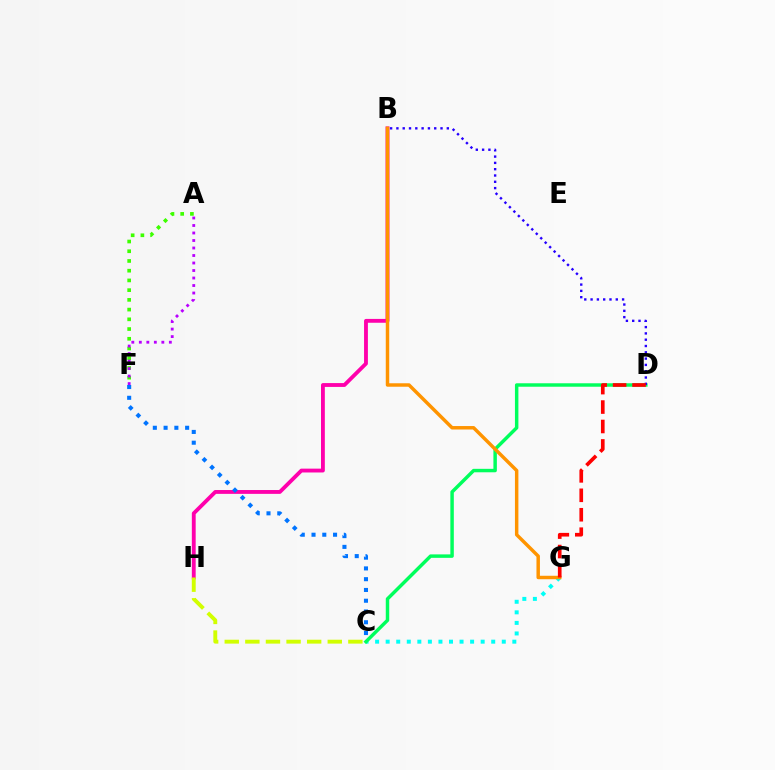{('B', 'H'): [{'color': '#ff00ac', 'line_style': 'solid', 'thickness': 2.77}], ('C', 'F'): [{'color': '#0074ff', 'line_style': 'dotted', 'thickness': 2.93}], ('A', 'F'): [{'color': '#3dff00', 'line_style': 'dotted', 'thickness': 2.64}, {'color': '#b900ff', 'line_style': 'dotted', 'thickness': 2.04}], ('C', 'G'): [{'color': '#00fff6', 'line_style': 'dotted', 'thickness': 2.87}], ('C', 'D'): [{'color': '#00ff5c', 'line_style': 'solid', 'thickness': 2.49}], ('B', 'G'): [{'color': '#ff9400', 'line_style': 'solid', 'thickness': 2.49}], ('B', 'D'): [{'color': '#2500ff', 'line_style': 'dotted', 'thickness': 1.71}], ('C', 'H'): [{'color': '#d1ff00', 'line_style': 'dashed', 'thickness': 2.8}], ('D', 'G'): [{'color': '#ff0000', 'line_style': 'dashed', 'thickness': 2.64}]}